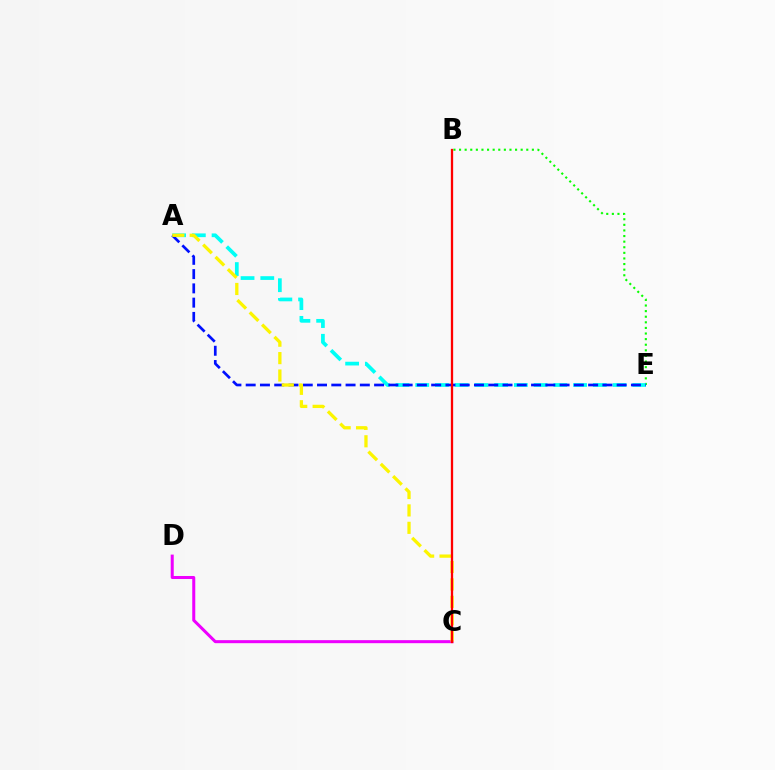{('B', 'E'): [{'color': '#08ff00', 'line_style': 'dotted', 'thickness': 1.52}], ('A', 'E'): [{'color': '#00fff6', 'line_style': 'dashed', 'thickness': 2.68}, {'color': '#0010ff', 'line_style': 'dashed', 'thickness': 1.94}], ('C', 'D'): [{'color': '#ee00ff', 'line_style': 'solid', 'thickness': 2.18}], ('A', 'C'): [{'color': '#fcf500', 'line_style': 'dashed', 'thickness': 2.37}], ('B', 'C'): [{'color': '#ff0000', 'line_style': 'solid', 'thickness': 1.65}]}